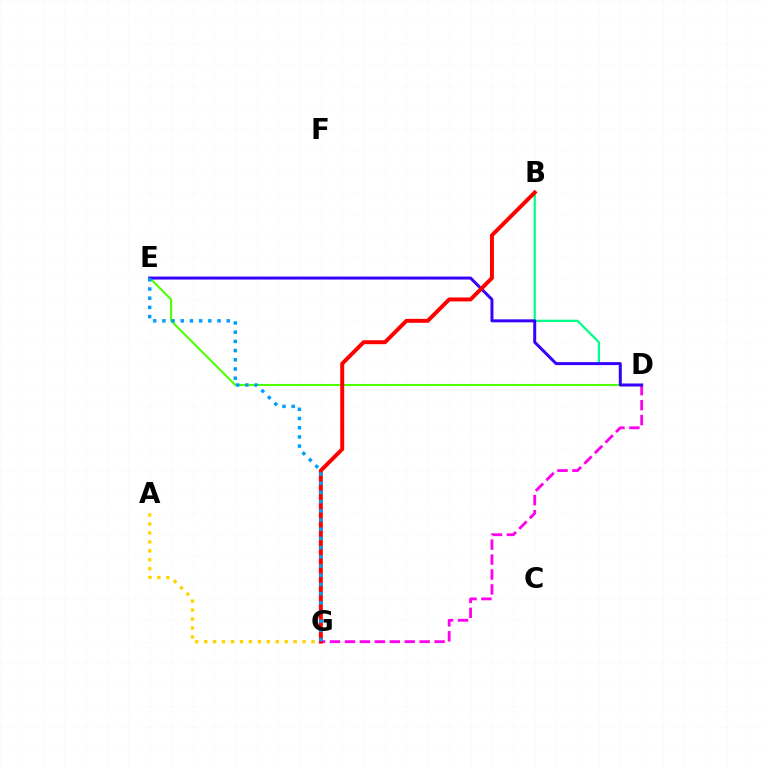{('A', 'G'): [{'color': '#ffd500', 'line_style': 'dotted', 'thickness': 2.43}], ('B', 'D'): [{'color': '#00ff86', 'line_style': 'solid', 'thickness': 1.62}], ('D', 'G'): [{'color': '#ff00ed', 'line_style': 'dashed', 'thickness': 2.03}], ('D', 'E'): [{'color': '#4fff00', 'line_style': 'solid', 'thickness': 1.51}, {'color': '#3700ff', 'line_style': 'solid', 'thickness': 2.15}], ('B', 'G'): [{'color': '#ff0000', 'line_style': 'solid', 'thickness': 2.84}], ('E', 'G'): [{'color': '#009eff', 'line_style': 'dotted', 'thickness': 2.5}]}